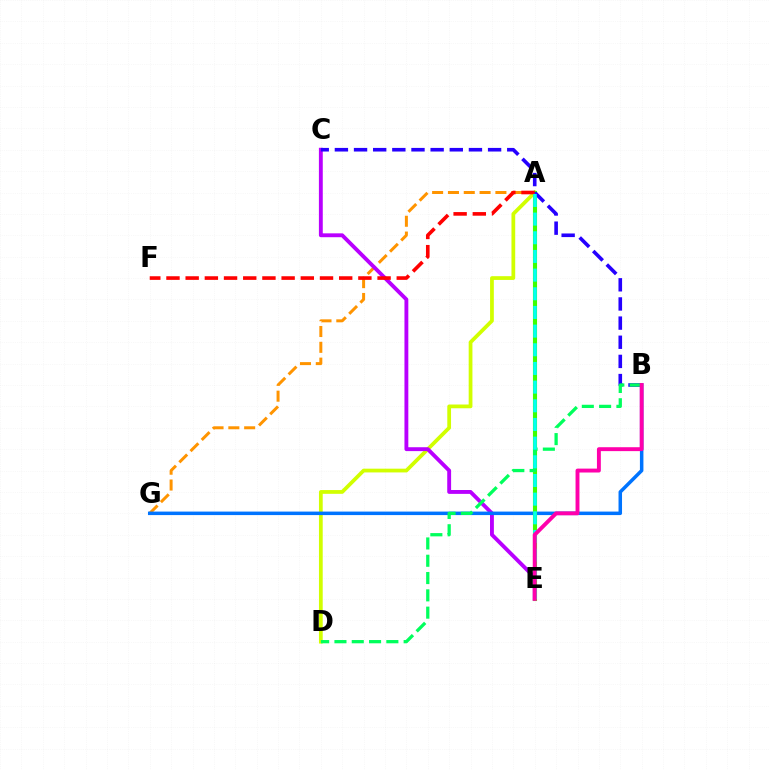{('A', 'G'): [{'color': '#ff9400', 'line_style': 'dashed', 'thickness': 2.15}], ('A', 'D'): [{'color': '#d1ff00', 'line_style': 'solid', 'thickness': 2.7}], ('C', 'E'): [{'color': '#b900ff', 'line_style': 'solid', 'thickness': 2.79}], ('B', 'G'): [{'color': '#0074ff', 'line_style': 'solid', 'thickness': 2.52}], ('A', 'E'): [{'color': '#3dff00', 'line_style': 'solid', 'thickness': 2.95}, {'color': '#00fff6', 'line_style': 'dashed', 'thickness': 2.54}], ('B', 'C'): [{'color': '#2500ff', 'line_style': 'dashed', 'thickness': 2.6}], ('A', 'F'): [{'color': '#ff0000', 'line_style': 'dashed', 'thickness': 2.61}], ('B', 'D'): [{'color': '#00ff5c', 'line_style': 'dashed', 'thickness': 2.35}], ('B', 'E'): [{'color': '#ff00ac', 'line_style': 'solid', 'thickness': 2.81}]}